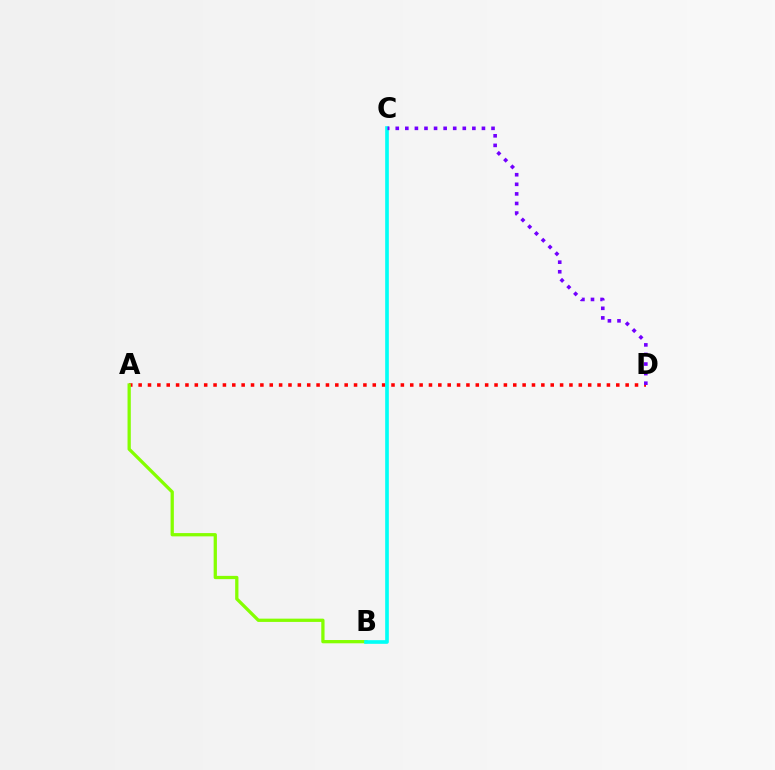{('A', 'D'): [{'color': '#ff0000', 'line_style': 'dotted', 'thickness': 2.54}], ('A', 'B'): [{'color': '#84ff00', 'line_style': 'solid', 'thickness': 2.35}], ('B', 'C'): [{'color': '#00fff6', 'line_style': 'solid', 'thickness': 2.63}], ('C', 'D'): [{'color': '#7200ff', 'line_style': 'dotted', 'thickness': 2.6}]}